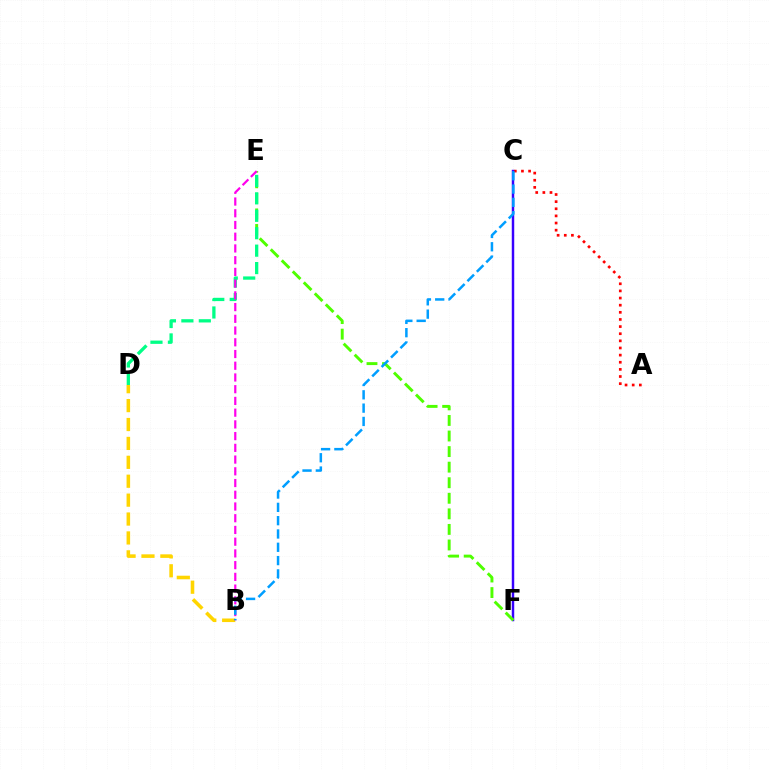{('A', 'C'): [{'color': '#ff0000', 'line_style': 'dotted', 'thickness': 1.94}], ('C', 'F'): [{'color': '#3700ff', 'line_style': 'solid', 'thickness': 1.77}], ('B', 'D'): [{'color': '#ffd500', 'line_style': 'dashed', 'thickness': 2.57}], ('E', 'F'): [{'color': '#4fff00', 'line_style': 'dashed', 'thickness': 2.11}], ('D', 'E'): [{'color': '#00ff86', 'line_style': 'dashed', 'thickness': 2.37}], ('B', 'E'): [{'color': '#ff00ed', 'line_style': 'dashed', 'thickness': 1.59}], ('B', 'C'): [{'color': '#009eff', 'line_style': 'dashed', 'thickness': 1.81}]}